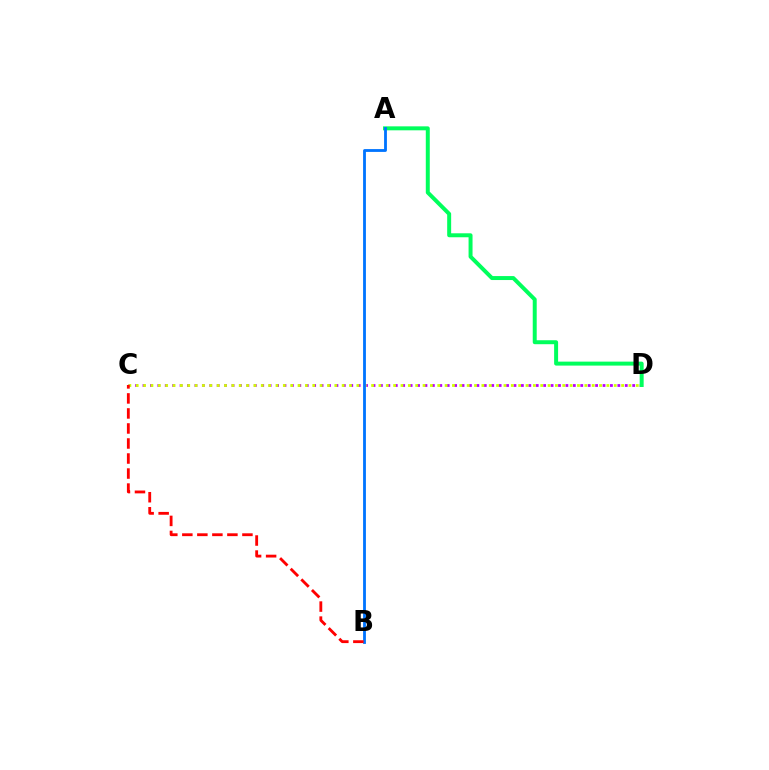{('C', 'D'): [{'color': '#b900ff', 'line_style': 'dotted', 'thickness': 2.02}, {'color': '#d1ff00', 'line_style': 'dotted', 'thickness': 2.0}], ('A', 'D'): [{'color': '#00ff5c', 'line_style': 'solid', 'thickness': 2.86}], ('A', 'B'): [{'color': '#0074ff', 'line_style': 'solid', 'thickness': 2.03}], ('B', 'C'): [{'color': '#ff0000', 'line_style': 'dashed', 'thickness': 2.04}]}